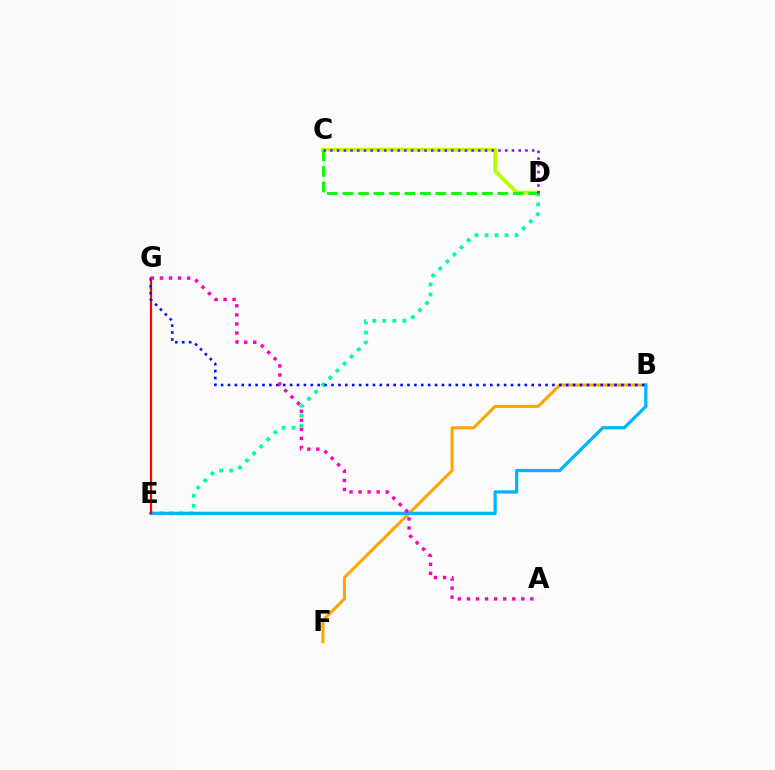{('B', 'F'): [{'color': '#ffa500', 'line_style': 'solid', 'thickness': 2.2}], ('D', 'E'): [{'color': '#00ff9d', 'line_style': 'dotted', 'thickness': 2.72}], ('C', 'D'): [{'color': '#b3ff00', 'line_style': 'solid', 'thickness': 2.7}, {'color': '#08ff00', 'line_style': 'dashed', 'thickness': 2.1}, {'color': '#9b00ff', 'line_style': 'dotted', 'thickness': 1.83}], ('B', 'E'): [{'color': '#00b5ff', 'line_style': 'solid', 'thickness': 2.34}], ('E', 'G'): [{'color': '#ff0000', 'line_style': 'solid', 'thickness': 1.6}], ('B', 'G'): [{'color': '#0010ff', 'line_style': 'dotted', 'thickness': 1.88}], ('A', 'G'): [{'color': '#ff00bd', 'line_style': 'dotted', 'thickness': 2.46}]}